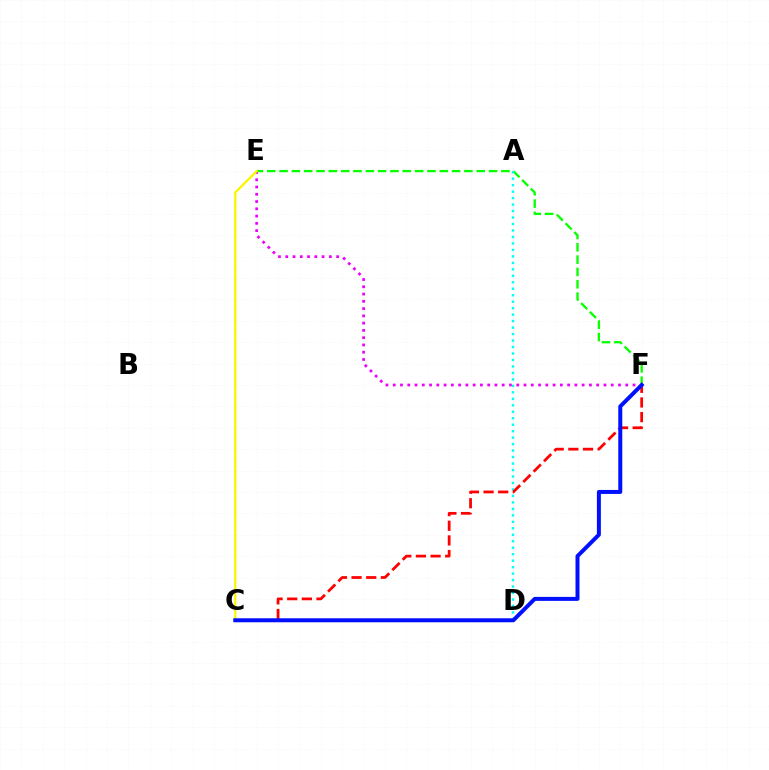{('E', 'F'): [{'color': '#ee00ff', 'line_style': 'dotted', 'thickness': 1.97}, {'color': '#08ff00', 'line_style': 'dashed', 'thickness': 1.67}], ('A', 'D'): [{'color': '#00fff6', 'line_style': 'dotted', 'thickness': 1.76}], ('C', 'E'): [{'color': '#fcf500', 'line_style': 'solid', 'thickness': 1.64}], ('C', 'F'): [{'color': '#ff0000', 'line_style': 'dashed', 'thickness': 1.99}, {'color': '#0010ff', 'line_style': 'solid', 'thickness': 2.87}]}